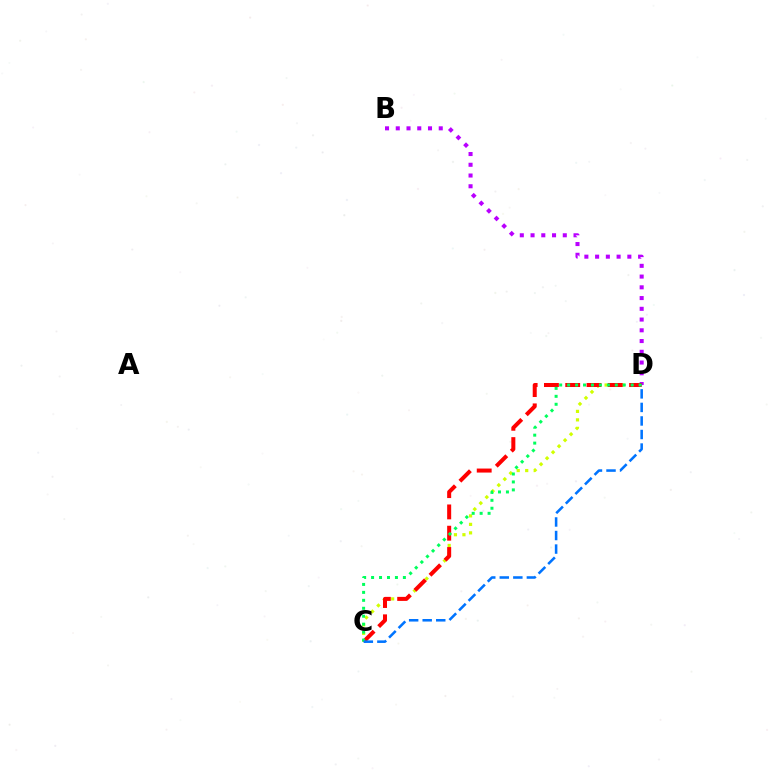{('C', 'D'): [{'color': '#d1ff00', 'line_style': 'dotted', 'thickness': 2.31}, {'color': '#ff0000', 'line_style': 'dashed', 'thickness': 2.89}, {'color': '#00ff5c', 'line_style': 'dotted', 'thickness': 2.16}, {'color': '#0074ff', 'line_style': 'dashed', 'thickness': 1.84}], ('B', 'D'): [{'color': '#b900ff', 'line_style': 'dotted', 'thickness': 2.92}]}